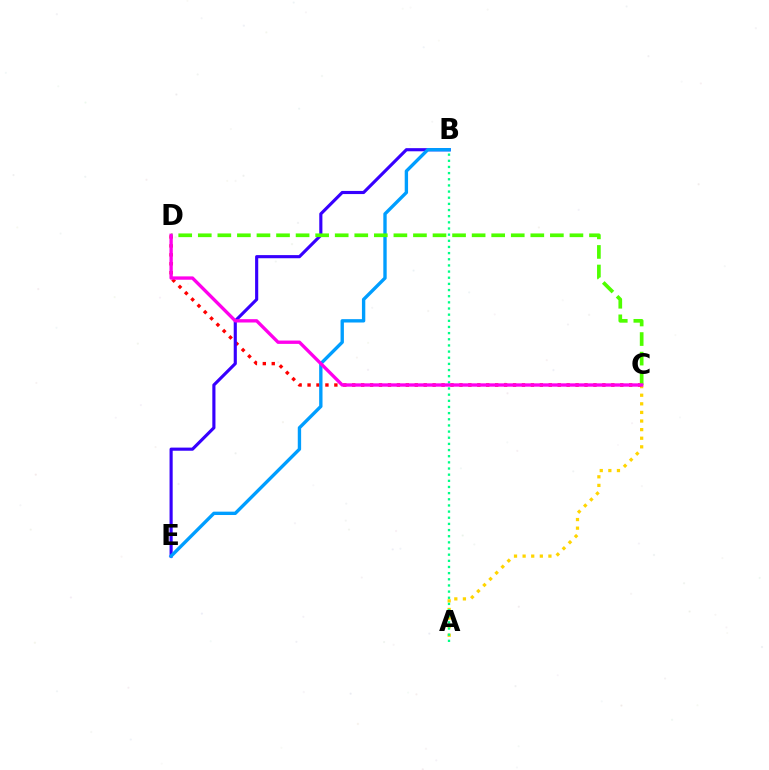{('A', 'C'): [{'color': '#ffd500', 'line_style': 'dotted', 'thickness': 2.34}], ('C', 'D'): [{'color': '#ff0000', 'line_style': 'dotted', 'thickness': 2.43}, {'color': '#4fff00', 'line_style': 'dashed', 'thickness': 2.66}, {'color': '#ff00ed', 'line_style': 'solid', 'thickness': 2.4}], ('B', 'E'): [{'color': '#3700ff', 'line_style': 'solid', 'thickness': 2.26}, {'color': '#009eff', 'line_style': 'solid', 'thickness': 2.42}], ('A', 'B'): [{'color': '#00ff86', 'line_style': 'dotted', 'thickness': 1.67}]}